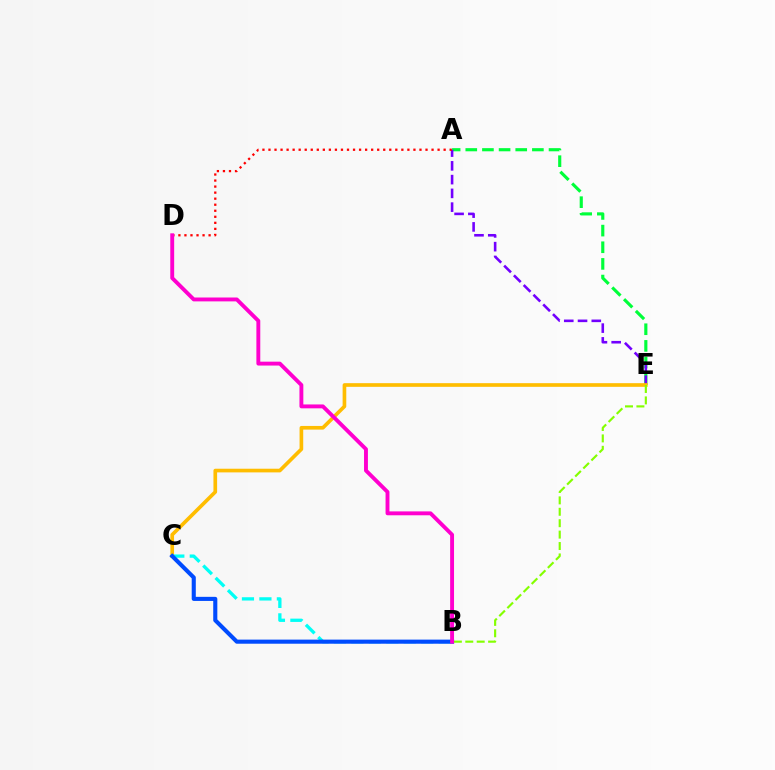{('A', 'E'): [{'color': '#00ff39', 'line_style': 'dashed', 'thickness': 2.26}, {'color': '#7200ff', 'line_style': 'dashed', 'thickness': 1.87}], ('C', 'E'): [{'color': '#ffbd00', 'line_style': 'solid', 'thickness': 2.64}], ('B', 'C'): [{'color': '#00fff6', 'line_style': 'dashed', 'thickness': 2.37}, {'color': '#004bff', 'line_style': 'solid', 'thickness': 2.95}], ('A', 'D'): [{'color': '#ff0000', 'line_style': 'dotted', 'thickness': 1.64}], ('B', 'E'): [{'color': '#84ff00', 'line_style': 'dashed', 'thickness': 1.55}], ('B', 'D'): [{'color': '#ff00cf', 'line_style': 'solid', 'thickness': 2.8}]}